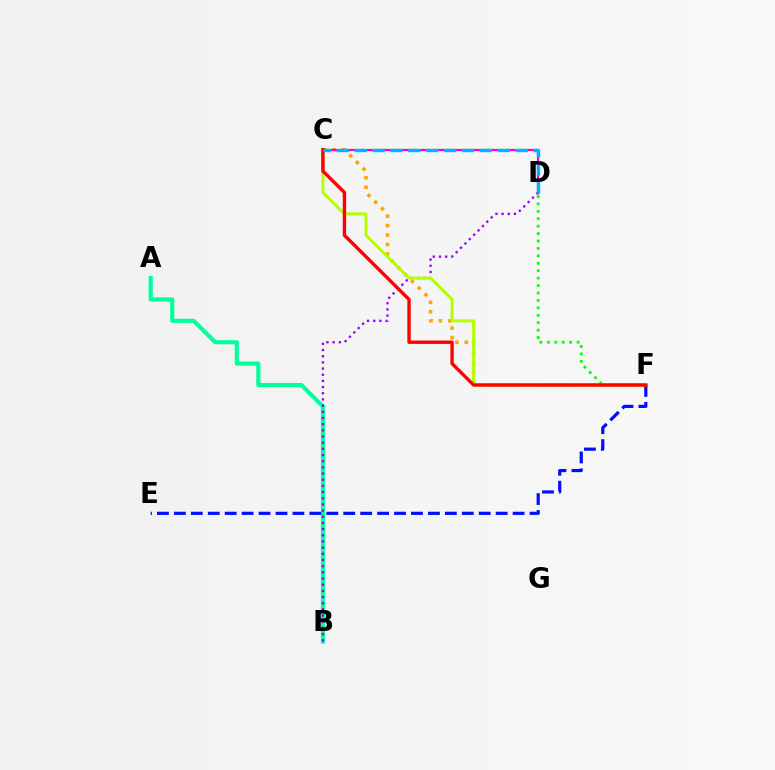{('A', 'B'): [{'color': '#00ff9d', 'line_style': 'solid', 'thickness': 2.97}], ('C', 'F'): [{'color': '#ffa500', 'line_style': 'dotted', 'thickness': 2.57}, {'color': '#b3ff00', 'line_style': 'solid', 'thickness': 2.13}, {'color': '#ff0000', 'line_style': 'solid', 'thickness': 2.44}], ('C', 'D'): [{'color': '#ff00bd', 'line_style': 'solid', 'thickness': 1.55}, {'color': '#00b5ff', 'line_style': 'dashed', 'thickness': 2.43}], ('D', 'F'): [{'color': '#08ff00', 'line_style': 'dotted', 'thickness': 2.02}], ('B', 'D'): [{'color': '#9b00ff', 'line_style': 'dotted', 'thickness': 1.68}], ('E', 'F'): [{'color': '#0010ff', 'line_style': 'dashed', 'thickness': 2.3}]}